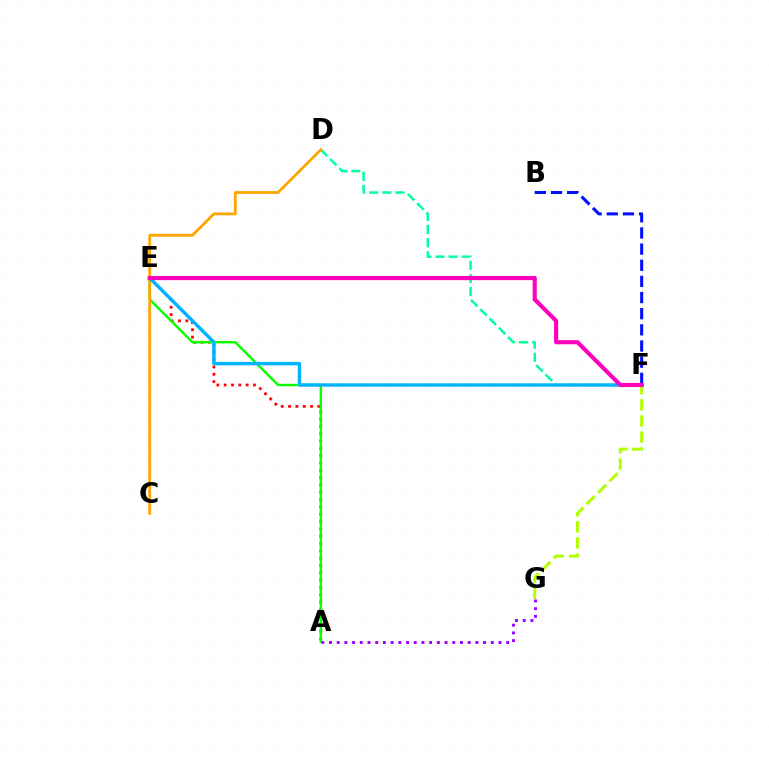{('A', 'E'): [{'color': '#ff0000', 'line_style': 'dotted', 'thickness': 1.99}, {'color': '#08ff00', 'line_style': 'solid', 'thickness': 1.74}], ('D', 'F'): [{'color': '#00ff9d', 'line_style': 'dashed', 'thickness': 1.78}], ('F', 'G'): [{'color': '#b3ff00', 'line_style': 'dashed', 'thickness': 2.19}], ('A', 'G'): [{'color': '#9b00ff', 'line_style': 'dotted', 'thickness': 2.09}], ('C', 'D'): [{'color': '#ffa500', 'line_style': 'solid', 'thickness': 2.02}], ('E', 'F'): [{'color': '#00b5ff', 'line_style': 'solid', 'thickness': 2.47}, {'color': '#ff00bd', 'line_style': 'solid', 'thickness': 2.98}], ('B', 'F'): [{'color': '#0010ff', 'line_style': 'dashed', 'thickness': 2.19}]}